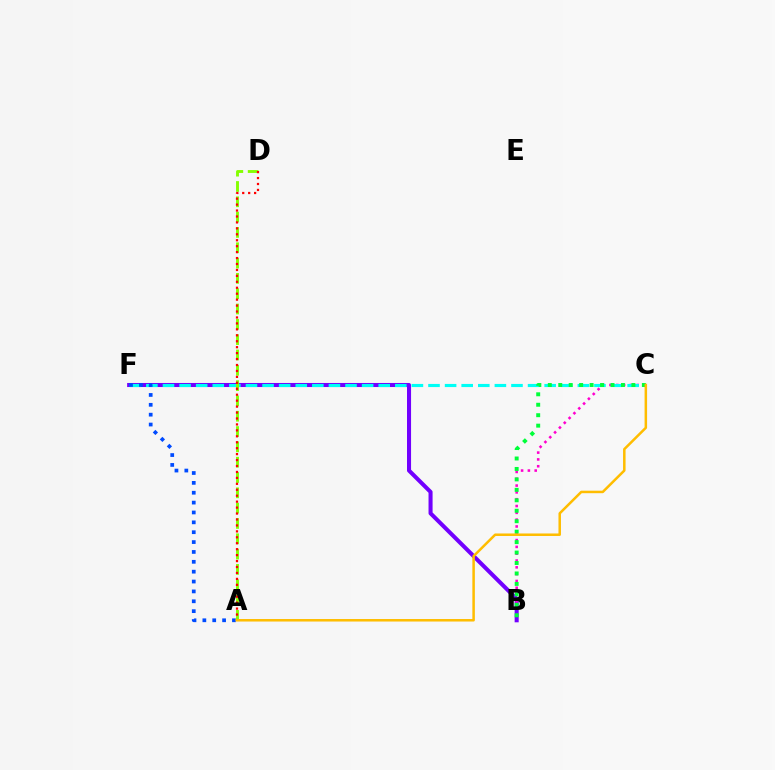{('B', 'F'): [{'color': '#7200ff', 'line_style': 'solid', 'thickness': 2.92}], ('B', 'C'): [{'color': '#ff00cf', 'line_style': 'dotted', 'thickness': 1.85}, {'color': '#00ff39', 'line_style': 'dotted', 'thickness': 2.84}], ('C', 'F'): [{'color': '#00fff6', 'line_style': 'dashed', 'thickness': 2.25}], ('A', 'D'): [{'color': '#84ff00', 'line_style': 'dashed', 'thickness': 2.08}, {'color': '#ff0000', 'line_style': 'dotted', 'thickness': 1.61}], ('A', 'F'): [{'color': '#004bff', 'line_style': 'dotted', 'thickness': 2.68}], ('A', 'C'): [{'color': '#ffbd00', 'line_style': 'solid', 'thickness': 1.81}]}